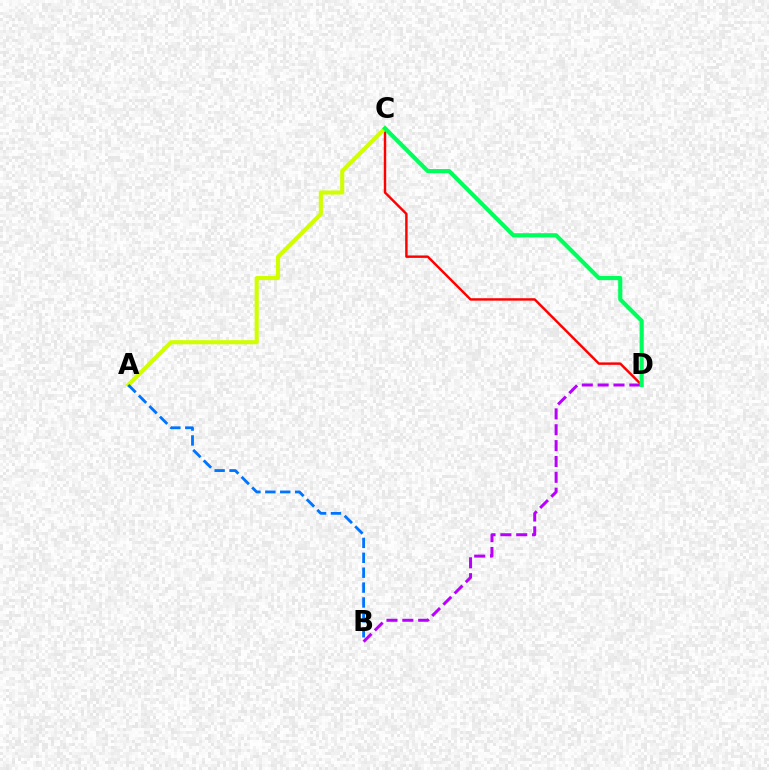{('C', 'D'): [{'color': '#ff0000', 'line_style': 'solid', 'thickness': 1.76}, {'color': '#00ff5c', 'line_style': 'solid', 'thickness': 2.99}], ('A', 'C'): [{'color': '#d1ff00', 'line_style': 'solid', 'thickness': 2.95}], ('B', 'D'): [{'color': '#b900ff', 'line_style': 'dashed', 'thickness': 2.15}], ('A', 'B'): [{'color': '#0074ff', 'line_style': 'dashed', 'thickness': 2.02}]}